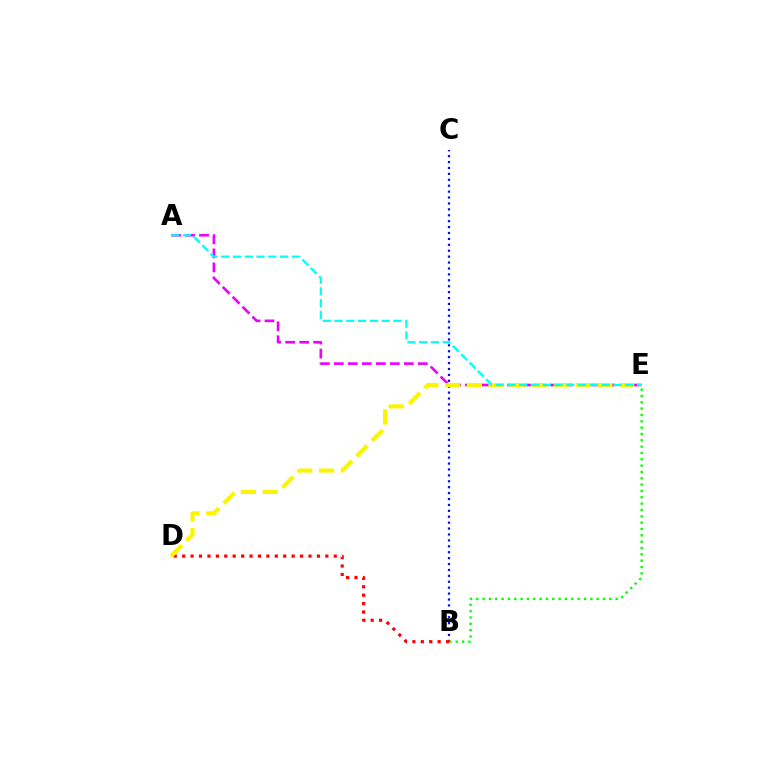{('B', 'C'): [{'color': '#0010ff', 'line_style': 'dotted', 'thickness': 1.61}], ('B', 'E'): [{'color': '#08ff00', 'line_style': 'dotted', 'thickness': 1.72}], ('B', 'D'): [{'color': '#ff0000', 'line_style': 'dotted', 'thickness': 2.29}], ('A', 'E'): [{'color': '#ee00ff', 'line_style': 'dashed', 'thickness': 1.9}, {'color': '#00fff6', 'line_style': 'dashed', 'thickness': 1.6}], ('D', 'E'): [{'color': '#fcf500', 'line_style': 'dashed', 'thickness': 2.96}]}